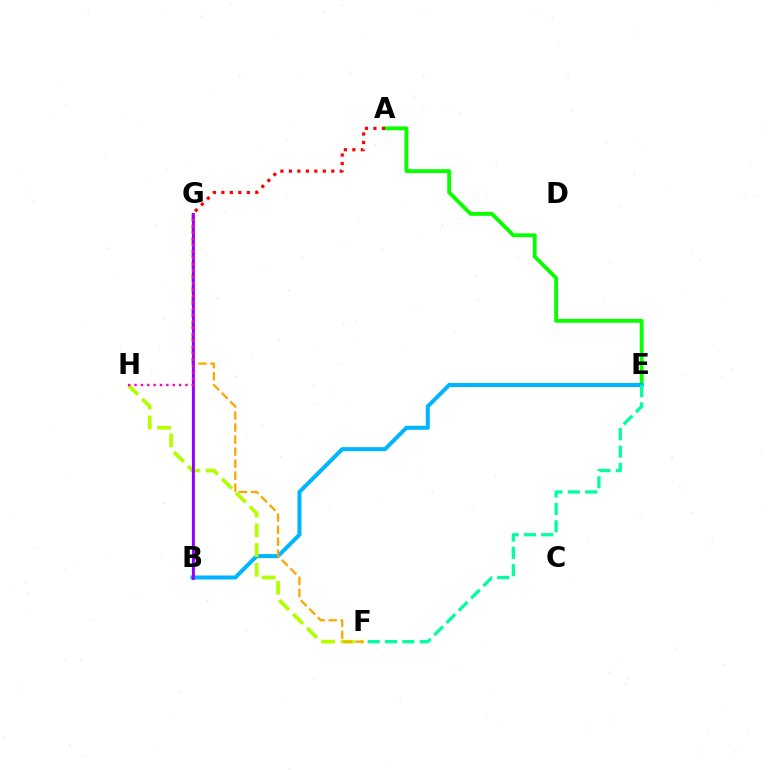{('A', 'E'): [{'color': '#08ff00', 'line_style': 'solid', 'thickness': 2.77}], ('B', 'E'): [{'color': '#00b5ff', 'line_style': 'solid', 'thickness': 2.89}], ('F', 'H'): [{'color': '#b3ff00', 'line_style': 'dashed', 'thickness': 2.68}], ('E', 'F'): [{'color': '#00ff9d', 'line_style': 'dashed', 'thickness': 2.36}], ('F', 'G'): [{'color': '#ffa500', 'line_style': 'dashed', 'thickness': 1.63}], ('B', 'G'): [{'color': '#0010ff', 'line_style': 'solid', 'thickness': 1.55}, {'color': '#9b00ff', 'line_style': 'solid', 'thickness': 2.0}], ('A', 'G'): [{'color': '#ff0000', 'line_style': 'dotted', 'thickness': 2.31}], ('G', 'H'): [{'color': '#ff00bd', 'line_style': 'dotted', 'thickness': 1.73}]}